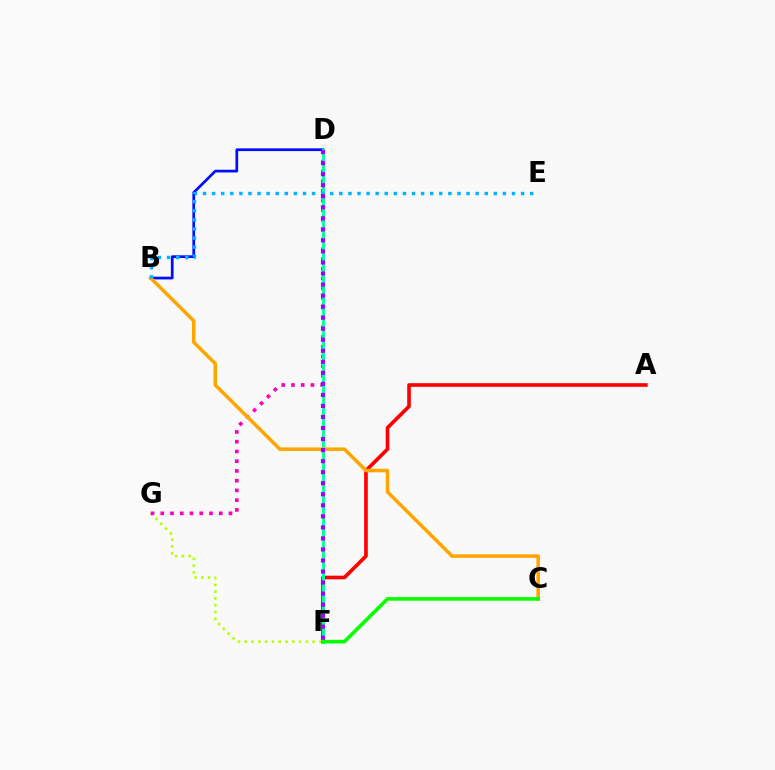{('F', 'G'): [{'color': '#b3ff00', 'line_style': 'dotted', 'thickness': 1.85}], ('B', 'D'): [{'color': '#0010ff', 'line_style': 'solid', 'thickness': 1.97}], ('A', 'F'): [{'color': '#ff0000', 'line_style': 'solid', 'thickness': 2.62}], ('D', 'G'): [{'color': '#ff00bd', 'line_style': 'dotted', 'thickness': 2.65}], ('D', 'F'): [{'color': '#00ff9d', 'line_style': 'solid', 'thickness': 2.09}, {'color': '#9b00ff', 'line_style': 'dotted', 'thickness': 3.0}], ('B', 'C'): [{'color': '#ffa500', 'line_style': 'solid', 'thickness': 2.54}], ('B', 'E'): [{'color': '#00b5ff', 'line_style': 'dotted', 'thickness': 2.47}], ('C', 'F'): [{'color': '#08ff00', 'line_style': 'solid', 'thickness': 2.62}]}